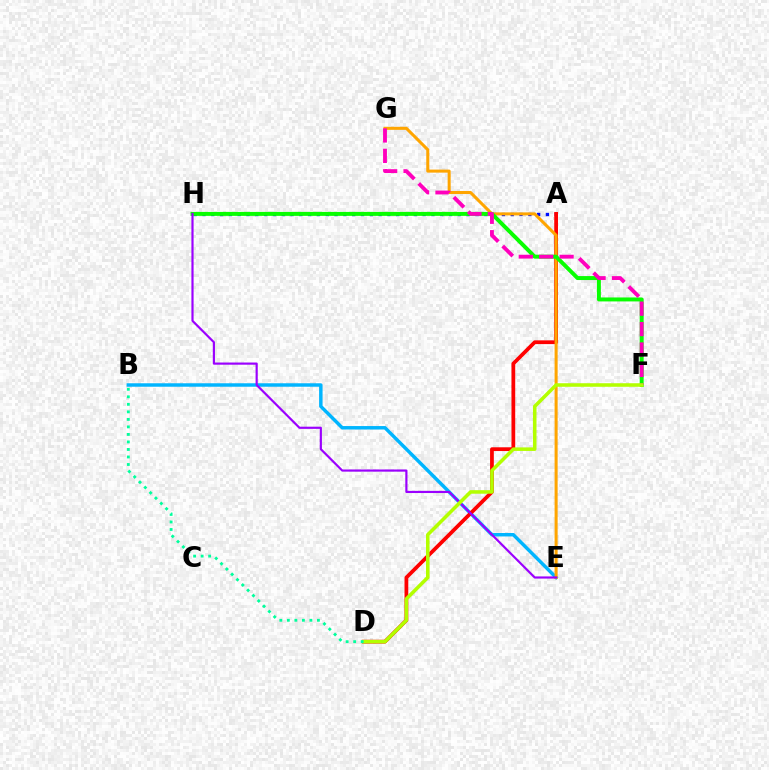{('B', 'E'): [{'color': '#00b5ff', 'line_style': 'solid', 'thickness': 2.49}], ('A', 'H'): [{'color': '#0010ff', 'line_style': 'dotted', 'thickness': 2.39}], ('A', 'D'): [{'color': '#ff0000', 'line_style': 'solid', 'thickness': 2.7}], ('E', 'G'): [{'color': '#ffa500', 'line_style': 'solid', 'thickness': 2.19}], ('F', 'H'): [{'color': '#08ff00', 'line_style': 'solid', 'thickness': 2.85}], ('E', 'H'): [{'color': '#9b00ff', 'line_style': 'solid', 'thickness': 1.57}], ('F', 'G'): [{'color': '#ff00bd', 'line_style': 'dashed', 'thickness': 2.77}], ('D', 'F'): [{'color': '#b3ff00', 'line_style': 'solid', 'thickness': 2.55}], ('B', 'D'): [{'color': '#00ff9d', 'line_style': 'dotted', 'thickness': 2.04}]}